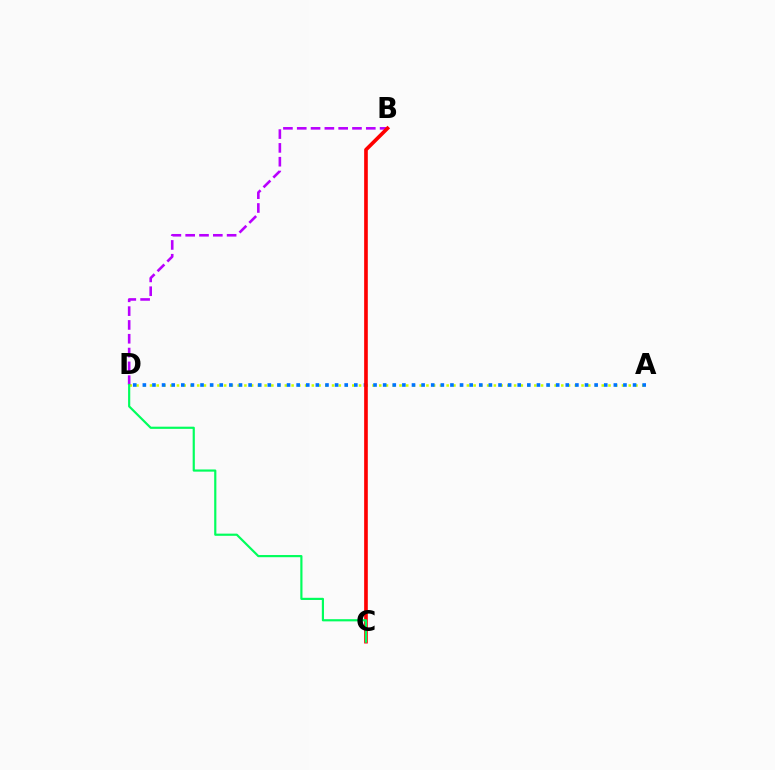{('A', 'D'): [{'color': '#d1ff00', 'line_style': 'dotted', 'thickness': 1.83}, {'color': '#0074ff', 'line_style': 'dotted', 'thickness': 2.61}], ('B', 'D'): [{'color': '#b900ff', 'line_style': 'dashed', 'thickness': 1.88}], ('B', 'C'): [{'color': '#ff0000', 'line_style': 'solid', 'thickness': 2.63}], ('C', 'D'): [{'color': '#00ff5c', 'line_style': 'solid', 'thickness': 1.57}]}